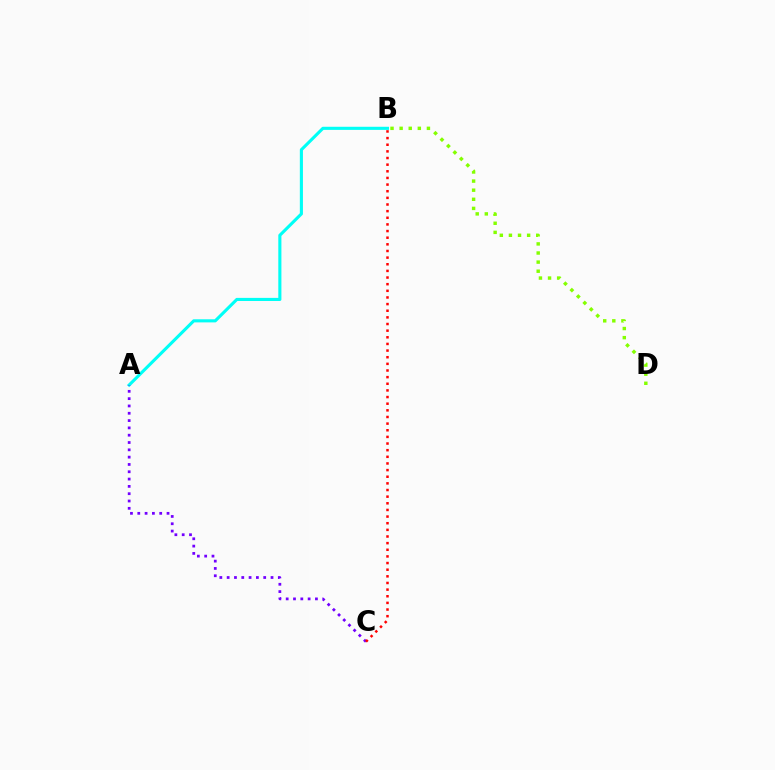{('A', 'B'): [{'color': '#00fff6', 'line_style': 'solid', 'thickness': 2.24}], ('B', 'D'): [{'color': '#84ff00', 'line_style': 'dotted', 'thickness': 2.47}], ('A', 'C'): [{'color': '#7200ff', 'line_style': 'dotted', 'thickness': 1.99}], ('B', 'C'): [{'color': '#ff0000', 'line_style': 'dotted', 'thickness': 1.8}]}